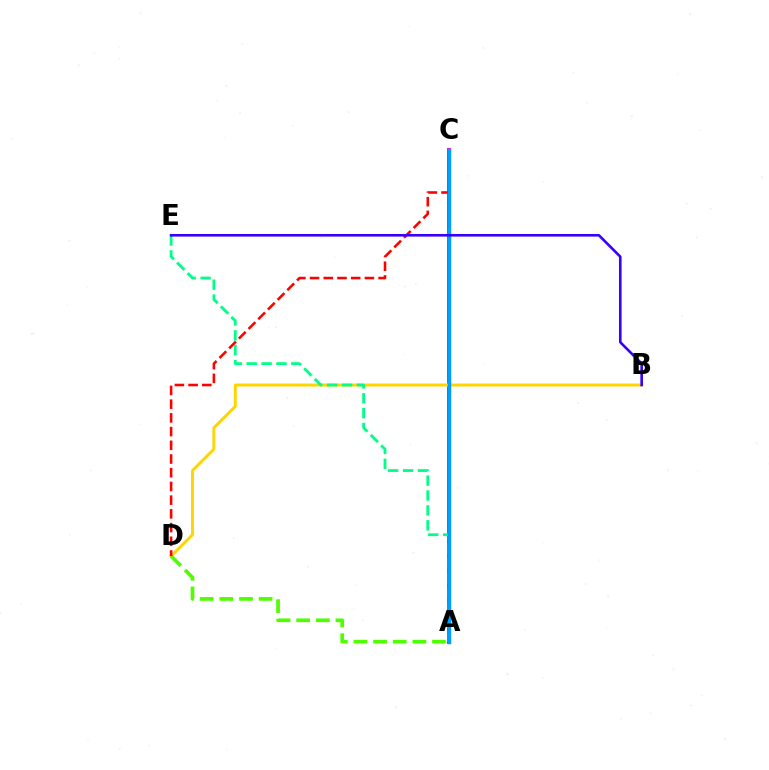{('A', 'C'): [{'color': '#ff00ed', 'line_style': 'solid', 'thickness': 2.84}, {'color': '#009eff', 'line_style': 'solid', 'thickness': 2.5}], ('B', 'D'): [{'color': '#ffd500', 'line_style': 'solid', 'thickness': 2.13}], ('A', 'D'): [{'color': '#4fff00', 'line_style': 'dashed', 'thickness': 2.67}], ('A', 'E'): [{'color': '#00ff86', 'line_style': 'dashed', 'thickness': 2.02}], ('C', 'D'): [{'color': '#ff0000', 'line_style': 'dashed', 'thickness': 1.86}], ('B', 'E'): [{'color': '#3700ff', 'line_style': 'solid', 'thickness': 1.88}]}